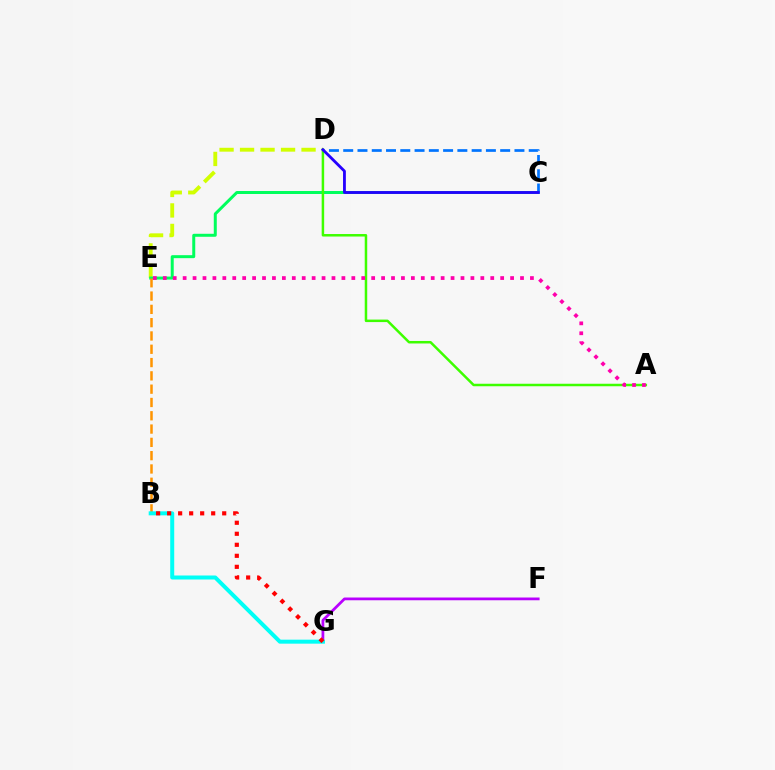{('D', 'E'): [{'color': '#d1ff00', 'line_style': 'dashed', 'thickness': 2.78}], ('C', 'E'): [{'color': '#00ff5c', 'line_style': 'solid', 'thickness': 2.15}], ('F', 'G'): [{'color': '#b900ff', 'line_style': 'solid', 'thickness': 1.98}], ('B', 'E'): [{'color': '#ff9400', 'line_style': 'dashed', 'thickness': 1.81}], ('A', 'D'): [{'color': '#3dff00', 'line_style': 'solid', 'thickness': 1.8}], ('B', 'G'): [{'color': '#00fff6', 'line_style': 'solid', 'thickness': 2.88}, {'color': '#ff0000', 'line_style': 'dotted', 'thickness': 2.99}], ('A', 'E'): [{'color': '#ff00ac', 'line_style': 'dotted', 'thickness': 2.7}], ('C', 'D'): [{'color': '#0074ff', 'line_style': 'dashed', 'thickness': 1.94}, {'color': '#2500ff', 'line_style': 'solid', 'thickness': 2.03}]}